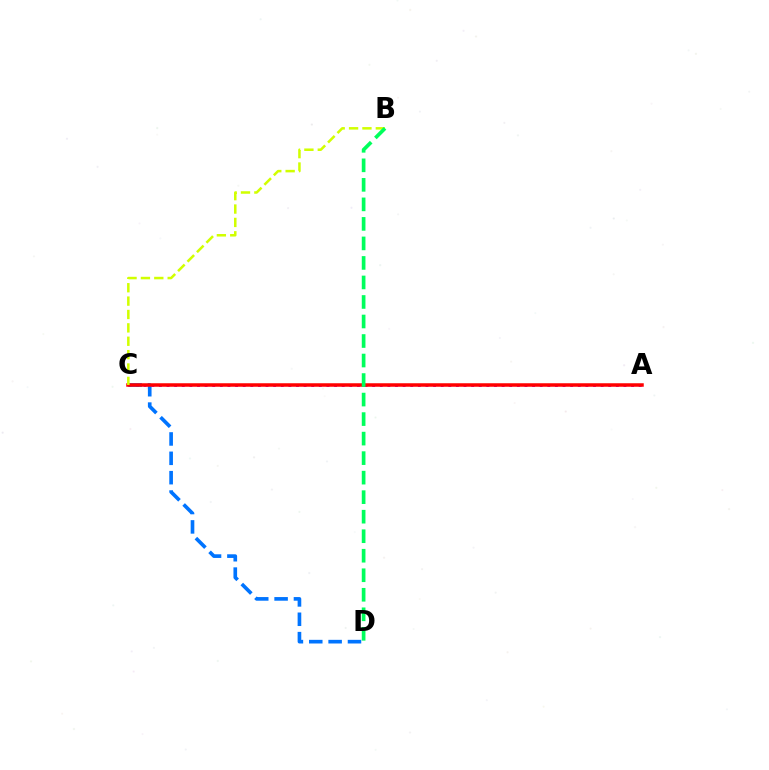{('A', 'C'): [{'color': '#b900ff', 'line_style': 'dotted', 'thickness': 2.07}, {'color': '#ff0000', 'line_style': 'solid', 'thickness': 2.52}], ('C', 'D'): [{'color': '#0074ff', 'line_style': 'dashed', 'thickness': 2.63}], ('B', 'C'): [{'color': '#d1ff00', 'line_style': 'dashed', 'thickness': 1.82}], ('B', 'D'): [{'color': '#00ff5c', 'line_style': 'dashed', 'thickness': 2.65}]}